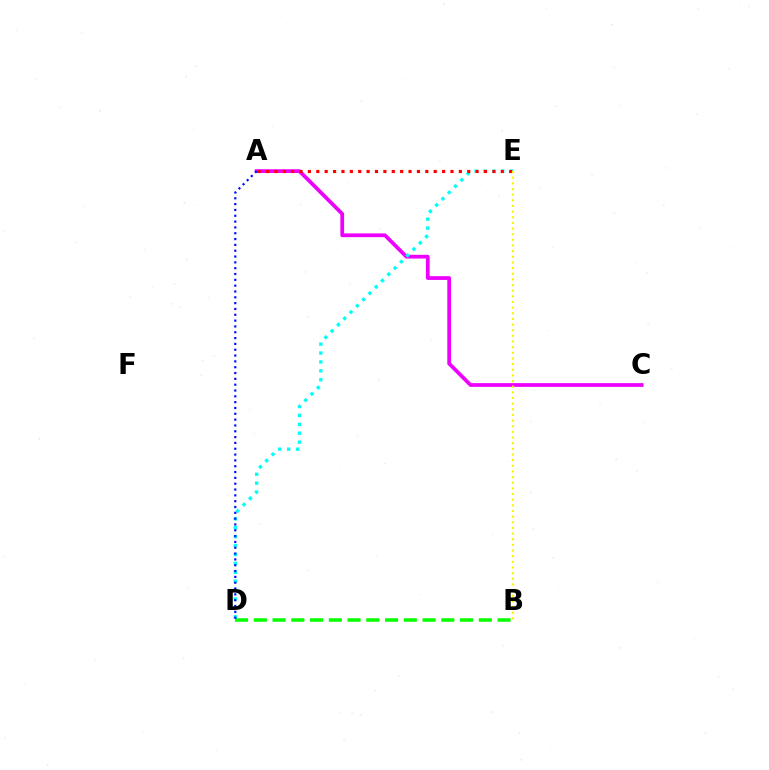{('A', 'C'): [{'color': '#ee00ff', 'line_style': 'solid', 'thickness': 2.7}], ('B', 'D'): [{'color': '#08ff00', 'line_style': 'dashed', 'thickness': 2.55}], ('D', 'E'): [{'color': '#00fff6', 'line_style': 'dotted', 'thickness': 2.42}], ('A', 'E'): [{'color': '#ff0000', 'line_style': 'dotted', 'thickness': 2.28}], ('B', 'E'): [{'color': '#fcf500', 'line_style': 'dotted', 'thickness': 1.53}], ('A', 'D'): [{'color': '#0010ff', 'line_style': 'dotted', 'thickness': 1.58}]}